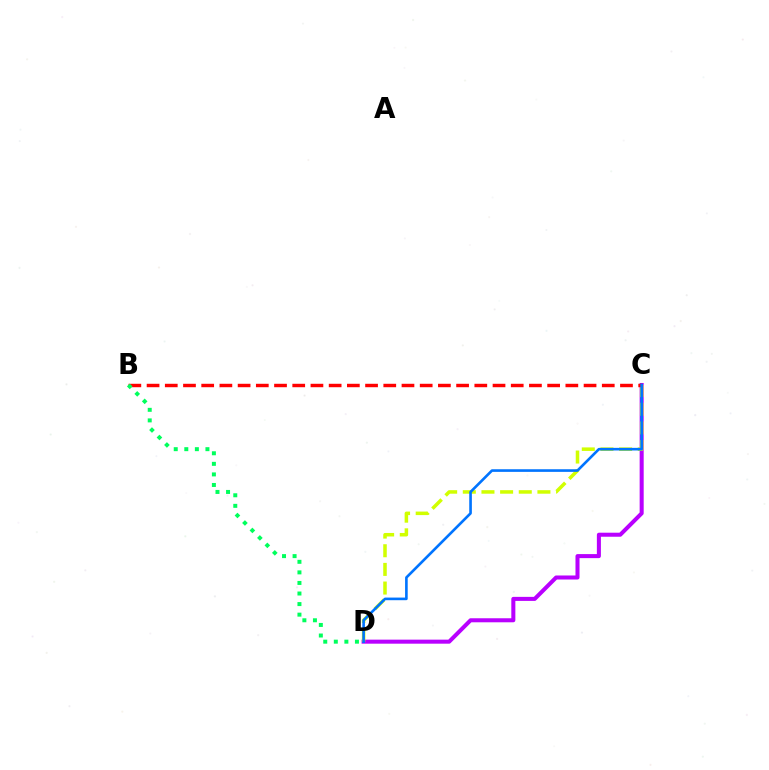{('C', 'D'): [{'color': '#b900ff', 'line_style': 'solid', 'thickness': 2.91}, {'color': '#d1ff00', 'line_style': 'dashed', 'thickness': 2.53}, {'color': '#0074ff', 'line_style': 'solid', 'thickness': 1.89}], ('B', 'C'): [{'color': '#ff0000', 'line_style': 'dashed', 'thickness': 2.47}], ('B', 'D'): [{'color': '#00ff5c', 'line_style': 'dotted', 'thickness': 2.87}]}